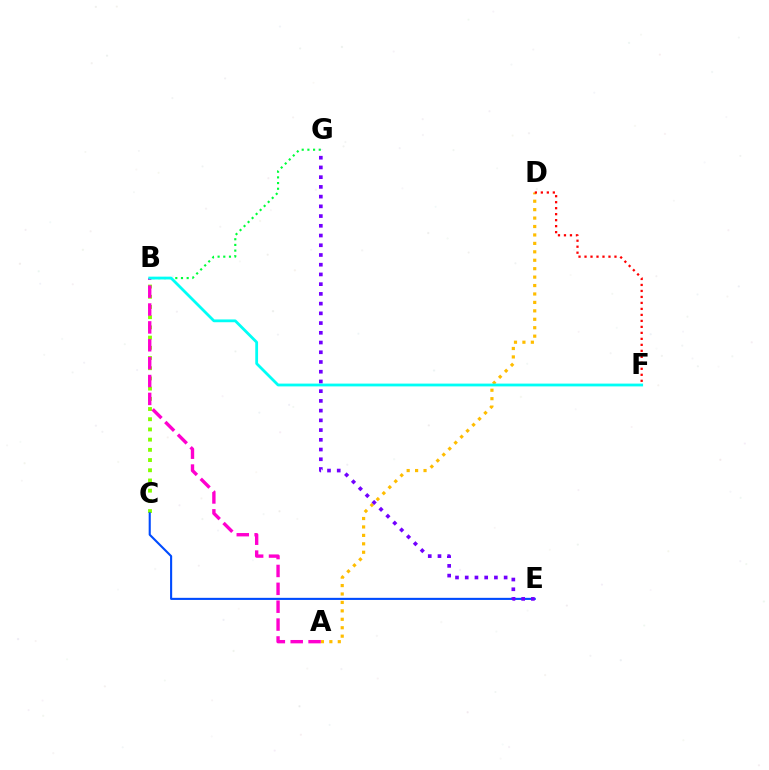{('B', 'C'): [{'color': '#84ff00', 'line_style': 'dotted', 'thickness': 2.77}], ('B', 'G'): [{'color': '#00ff39', 'line_style': 'dotted', 'thickness': 1.54}], ('C', 'E'): [{'color': '#004bff', 'line_style': 'solid', 'thickness': 1.52}], ('A', 'D'): [{'color': '#ffbd00', 'line_style': 'dotted', 'thickness': 2.29}], ('A', 'B'): [{'color': '#ff00cf', 'line_style': 'dashed', 'thickness': 2.43}], ('B', 'F'): [{'color': '#00fff6', 'line_style': 'solid', 'thickness': 2.01}], ('E', 'G'): [{'color': '#7200ff', 'line_style': 'dotted', 'thickness': 2.64}], ('D', 'F'): [{'color': '#ff0000', 'line_style': 'dotted', 'thickness': 1.63}]}